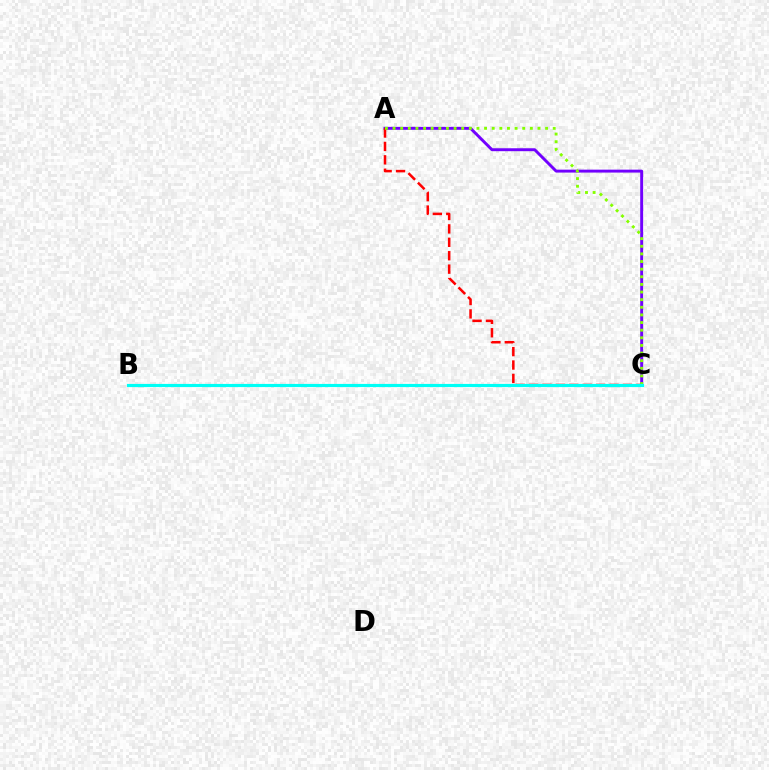{('A', 'C'): [{'color': '#7200ff', 'line_style': 'solid', 'thickness': 2.11}, {'color': '#ff0000', 'line_style': 'dashed', 'thickness': 1.82}, {'color': '#84ff00', 'line_style': 'dotted', 'thickness': 2.07}], ('B', 'C'): [{'color': '#00fff6', 'line_style': 'solid', 'thickness': 2.28}]}